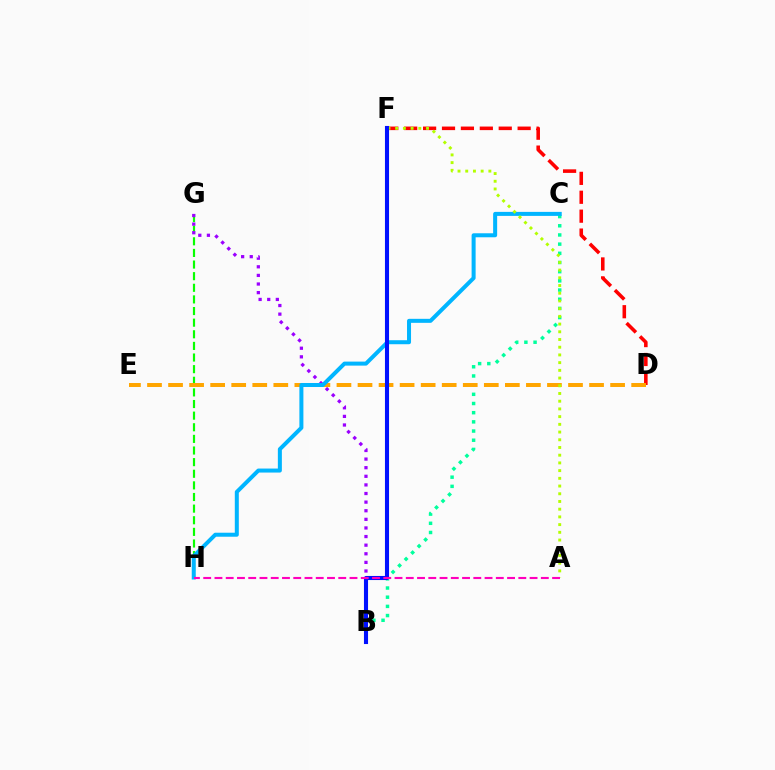{('D', 'F'): [{'color': '#ff0000', 'line_style': 'dashed', 'thickness': 2.57}], ('B', 'C'): [{'color': '#00ff9d', 'line_style': 'dotted', 'thickness': 2.49}], ('G', 'H'): [{'color': '#08ff00', 'line_style': 'dashed', 'thickness': 1.58}], ('D', 'E'): [{'color': '#ffa500', 'line_style': 'dashed', 'thickness': 2.86}], ('B', 'G'): [{'color': '#9b00ff', 'line_style': 'dotted', 'thickness': 2.34}], ('C', 'H'): [{'color': '#00b5ff', 'line_style': 'solid', 'thickness': 2.89}], ('A', 'F'): [{'color': '#b3ff00', 'line_style': 'dotted', 'thickness': 2.1}], ('B', 'F'): [{'color': '#0010ff', 'line_style': 'solid', 'thickness': 2.94}], ('A', 'H'): [{'color': '#ff00bd', 'line_style': 'dashed', 'thickness': 1.53}]}